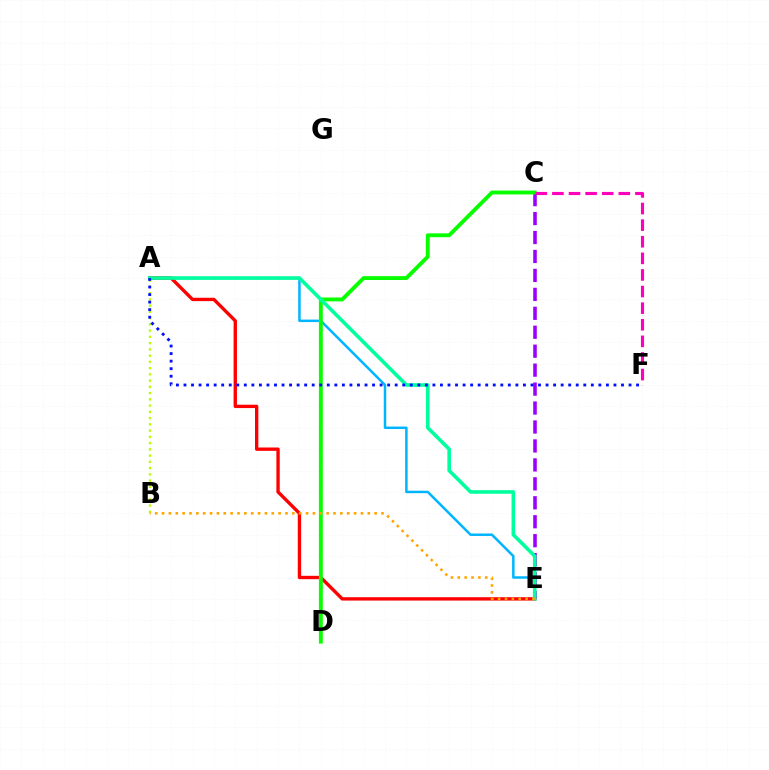{('A', 'E'): [{'color': '#00b5ff', 'line_style': 'solid', 'thickness': 1.8}, {'color': '#ff0000', 'line_style': 'solid', 'thickness': 2.42}, {'color': '#00ff9d', 'line_style': 'solid', 'thickness': 2.59}], ('C', 'E'): [{'color': '#9b00ff', 'line_style': 'dashed', 'thickness': 2.57}], ('C', 'D'): [{'color': '#08ff00', 'line_style': 'solid', 'thickness': 2.78}], ('A', 'B'): [{'color': '#b3ff00', 'line_style': 'dotted', 'thickness': 1.7}], ('C', 'F'): [{'color': '#ff00bd', 'line_style': 'dashed', 'thickness': 2.26}], ('B', 'E'): [{'color': '#ffa500', 'line_style': 'dotted', 'thickness': 1.86}], ('A', 'F'): [{'color': '#0010ff', 'line_style': 'dotted', 'thickness': 2.05}]}